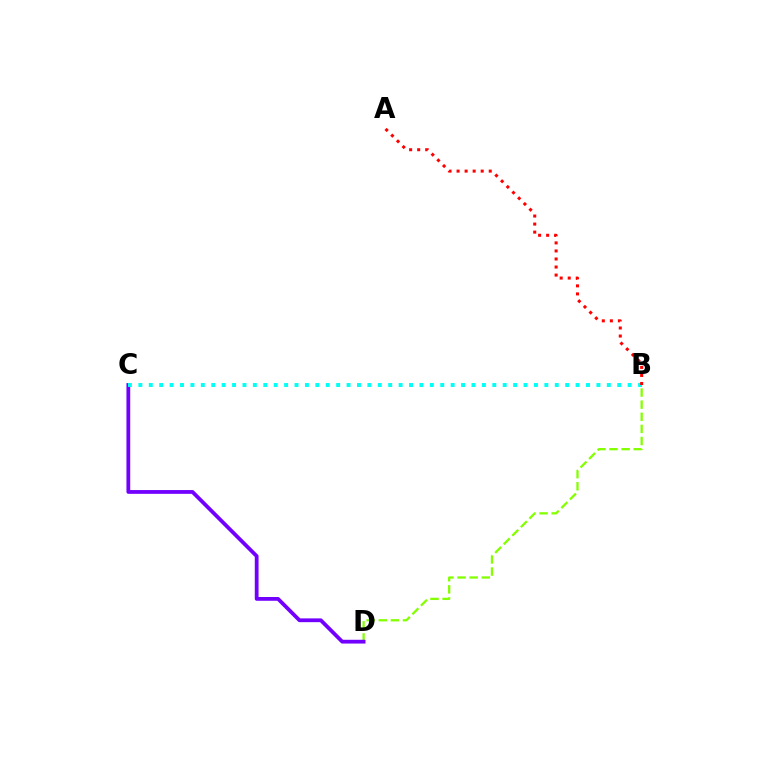{('B', 'D'): [{'color': '#84ff00', 'line_style': 'dashed', 'thickness': 1.65}], ('C', 'D'): [{'color': '#7200ff', 'line_style': 'solid', 'thickness': 2.72}], ('B', 'C'): [{'color': '#00fff6', 'line_style': 'dotted', 'thickness': 2.83}], ('A', 'B'): [{'color': '#ff0000', 'line_style': 'dotted', 'thickness': 2.19}]}